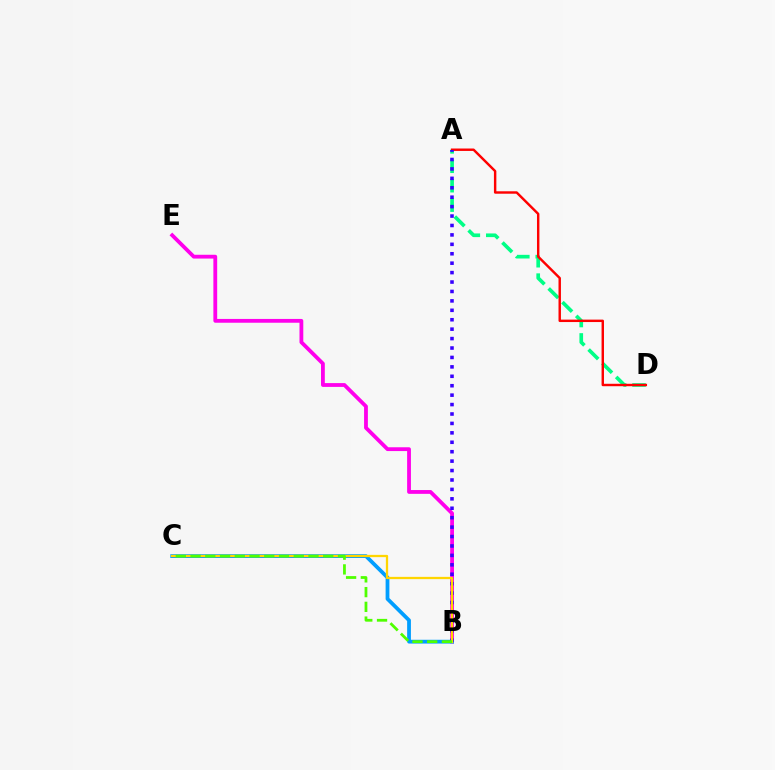{('B', 'E'): [{'color': '#ff00ed', 'line_style': 'solid', 'thickness': 2.74}], ('B', 'C'): [{'color': '#009eff', 'line_style': 'solid', 'thickness': 2.72}, {'color': '#ffd500', 'line_style': 'solid', 'thickness': 1.64}, {'color': '#4fff00', 'line_style': 'dashed', 'thickness': 2.0}], ('A', 'D'): [{'color': '#00ff86', 'line_style': 'dashed', 'thickness': 2.64}, {'color': '#ff0000', 'line_style': 'solid', 'thickness': 1.75}], ('A', 'B'): [{'color': '#3700ff', 'line_style': 'dotted', 'thickness': 2.56}]}